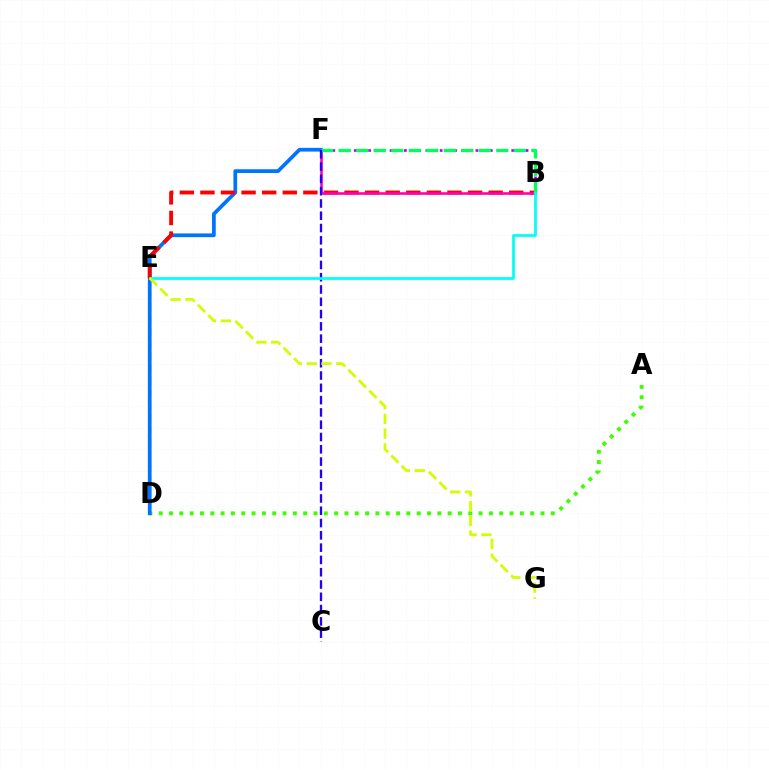{('A', 'D'): [{'color': '#3dff00', 'line_style': 'dotted', 'thickness': 2.8}], ('D', 'E'): [{'color': '#ff9400', 'line_style': 'dashed', 'thickness': 1.68}], ('B', 'F'): [{'color': '#b900ff', 'line_style': 'dotted', 'thickness': 1.94}, {'color': '#ff00ac', 'line_style': 'solid', 'thickness': 1.86}, {'color': '#00ff5c', 'line_style': 'dashed', 'thickness': 2.38}], ('D', 'F'): [{'color': '#0074ff', 'line_style': 'solid', 'thickness': 2.69}], ('B', 'E'): [{'color': '#ff0000', 'line_style': 'dashed', 'thickness': 2.8}, {'color': '#00fff6', 'line_style': 'solid', 'thickness': 1.96}], ('C', 'F'): [{'color': '#2500ff', 'line_style': 'dashed', 'thickness': 1.67}], ('E', 'G'): [{'color': '#d1ff00', 'line_style': 'dashed', 'thickness': 2.01}]}